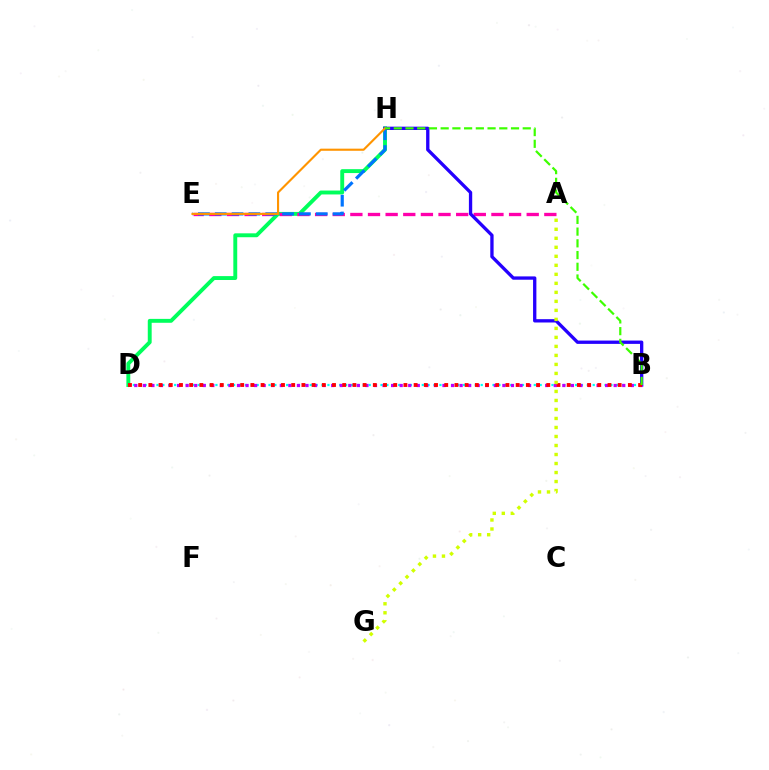{('B', 'D'): [{'color': '#00fff6', 'line_style': 'dotted', 'thickness': 1.6}, {'color': '#b900ff', 'line_style': 'dotted', 'thickness': 2.33}, {'color': '#ff0000', 'line_style': 'dotted', 'thickness': 2.77}], ('D', 'H'): [{'color': '#00ff5c', 'line_style': 'solid', 'thickness': 2.81}], ('A', 'E'): [{'color': '#ff00ac', 'line_style': 'dashed', 'thickness': 2.4}], ('E', 'H'): [{'color': '#0074ff', 'line_style': 'dashed', 'thickness': 2.29}, {'color': '#ff9400', 'line_style': 'solid', 'thickness': 1.53}], ('B', 'H'): [{'color': '#2500ff', 'line_style': 'solid', 'thickness': 2.39}, {'color': '#3dff00', 'line_style': 'dashed', 'thickness': 1.59}], ('A', 'G'): [{'color': '#d1ff00', 'line_style': 'dotted', 'thickness': 2.45}]}